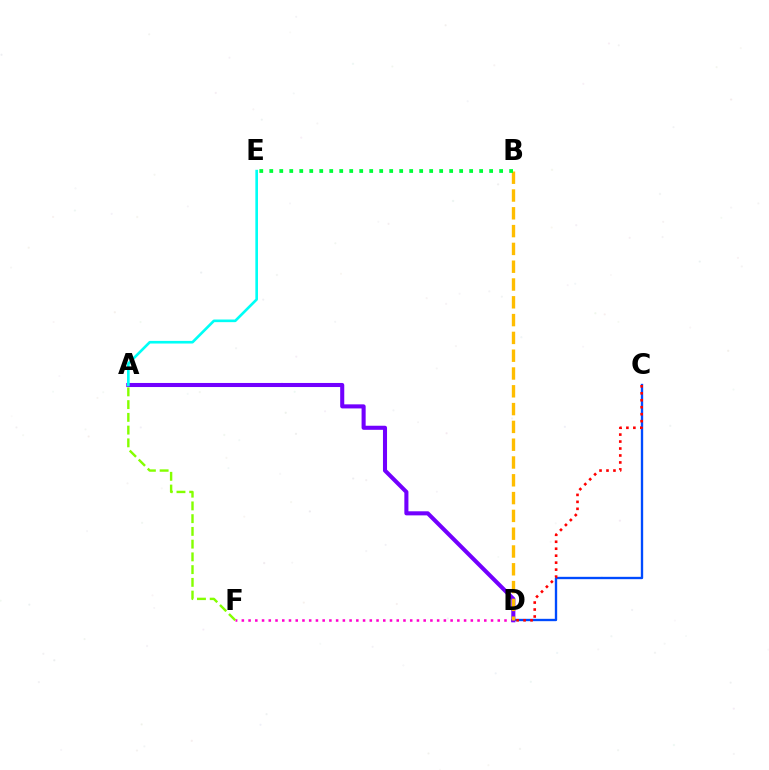{('D', 'F'): [{'color': '#ff00cf', 'line_style': 'dotted', 'thickness': 1.83}], ('C', 'D'): [{'color': '#004bff', 'line_style': 'solid', 'thickness': 1.69}, {'color': '#ff0000', 'line_style': 'dotted', 'thickness': 1.89}], ('A', 'D'): [{'color': '#7200ff', 'line_style': 'solid', 'thickness': 2.93}], ('B', 'D'): [{'color': '#ffbd00', 'line_style': 'dashed', 'thickness': 2.42}], ('A', 'E'): [{'color': '#00fff6', 'line_style': 'solid', 'thickness': 1.9}], ('A', 'F'): [{'color': '#84ff00', 'line_style': 'dashed', 'thickness': 1.73}], ('B', 'E'): [{'color': '#00ff39', 'line_style': 'dotted', 'thickness': 2.72}]}